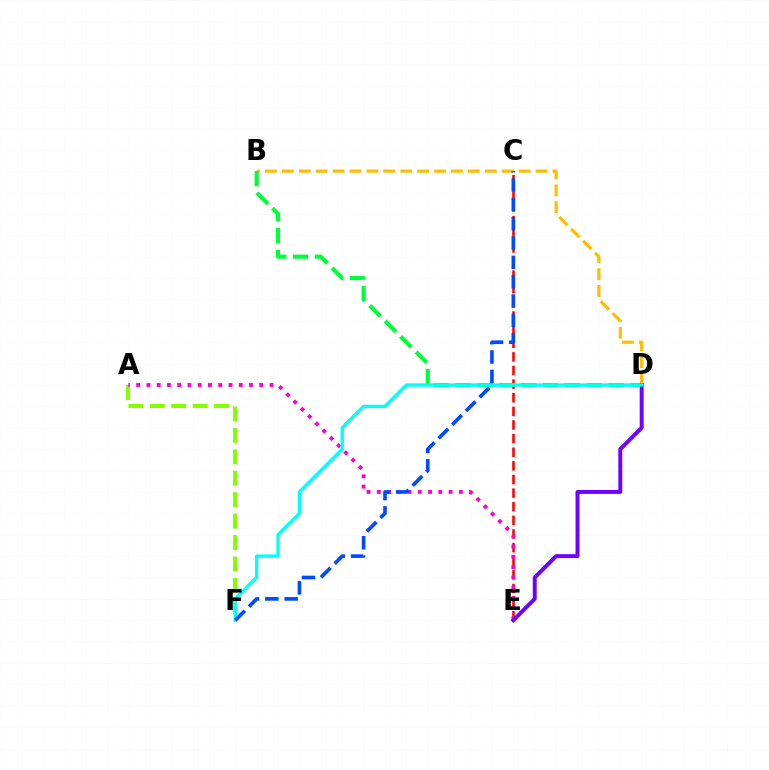{('B', 'D'): [{'color': '#ffbd00', 'line_style': 'dashed', 'thickness': 2.3}, {'color': '#00ff39', 'line_style': 'dashed', 'thickness': 2.97}], ('C', 'E'): [{'color': '#ff0000', 'line_style': 'dashed', 'thickness': 1.85}], ('A', 'F'): [{'color': '#84ff00', 'line_style': 'dashed', 'thickness': 2.91}], ('A', 'E'): [{'color': '#ff00cf', 'line_style': 'dotted', 'thickness': 2.79}], ('D', 'E'): [{'color': '#7200ff', 'line_style': 'solid', 'thickness': 2.84}], ('D', 'F'): [{'color': '#00fff6', 'line_style': 'solid', 'thickness': 2.41}], ('C', 'F'): [{'color': '#004bff', 'line_style': 'dashed', 'thickness': 2.63}]}